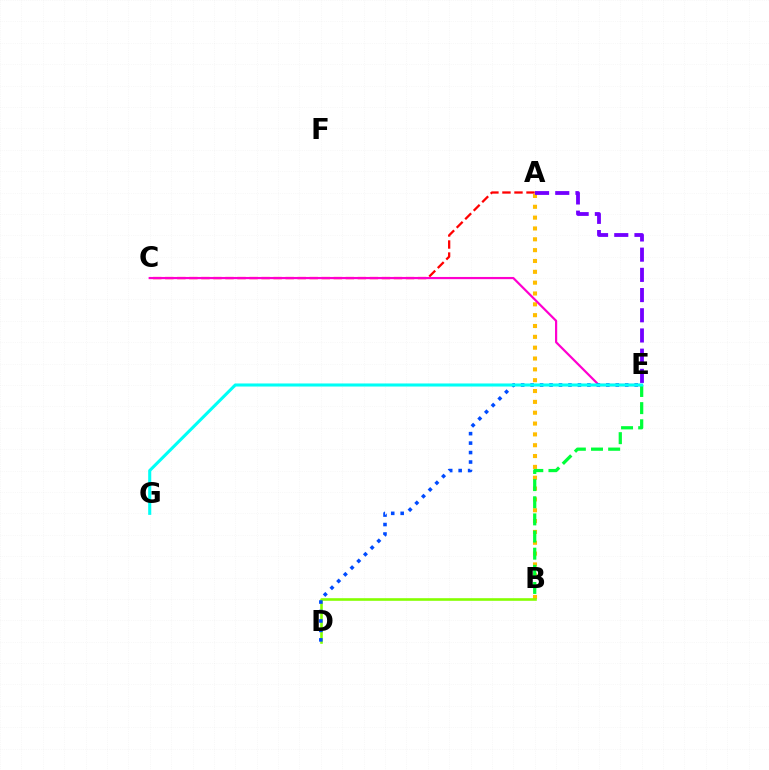{('A', 'C'): [{'color': '#ff0000', 'line_style': 'dashed', 'thickness': 1.63}], ('A', 'B'): [{'color': '#ffbd00', 'line_style': 'dotted', 'thickness': 2.94}], ('B', 'E'): [{'color': '#00ff39', 'line_style': 'dashed', 'thickness': 2.33}], ('A', 'E'): [{'color': '#7200ff', 'line_style': 'dashed', 'thickness': 2.74}], ('C', 'E'): [{'color': '#ff00cf', 'line_style': 'solid', 'thickness': 1.58}], ('B', 'D'): [{'color': '#84ff00', 'line_style': 'solid', 'thickness': 1.88}], ('D', 'E'): [{'color': '#004bff', 'line_style': 'dotted', 'thickness': 2.57}], ('E', 'G'): [{'color': '#00fff6', 'line_style': 'solid', 'thickness': 2.21}]}